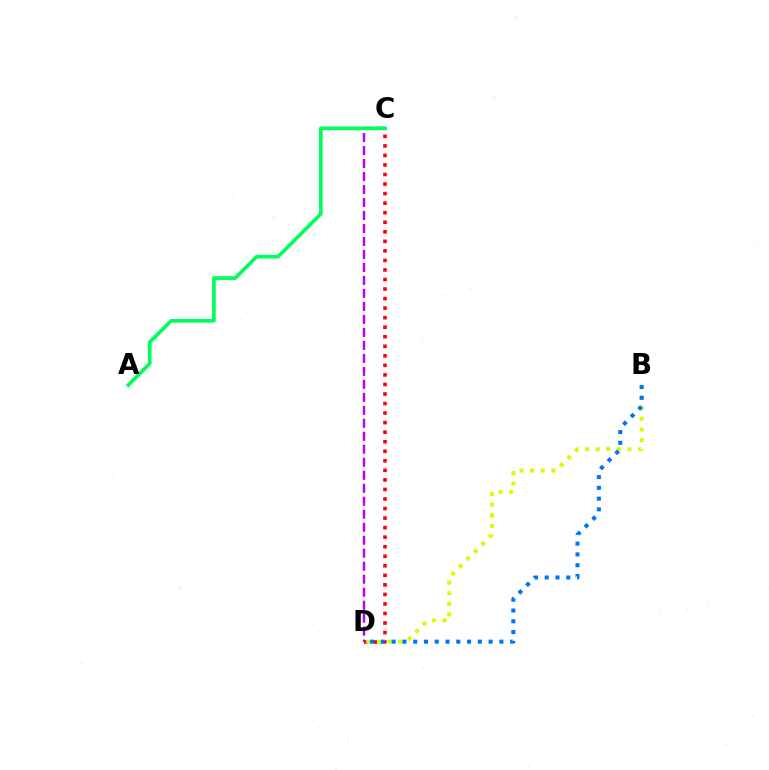{('C', 'D'): [{'color': '#ff0000', 'line_style': 'dotted', 'thickness': 2.59}, {'color': '#b900ff', 'line_style': 'dashed', 'thickness': 1.76}], ('B', 'D'): [{'color': '#d1ff00', 'line_style': 'dotted', 'thickness': 2.89}, {'color': '#0074ff', 'line_style': 'dotted', 'thickness': 2.93}], ('A', 'C'): [{'color': '#00ff5c', 'line_style': 'solid', 'thickness': 2.67}]}